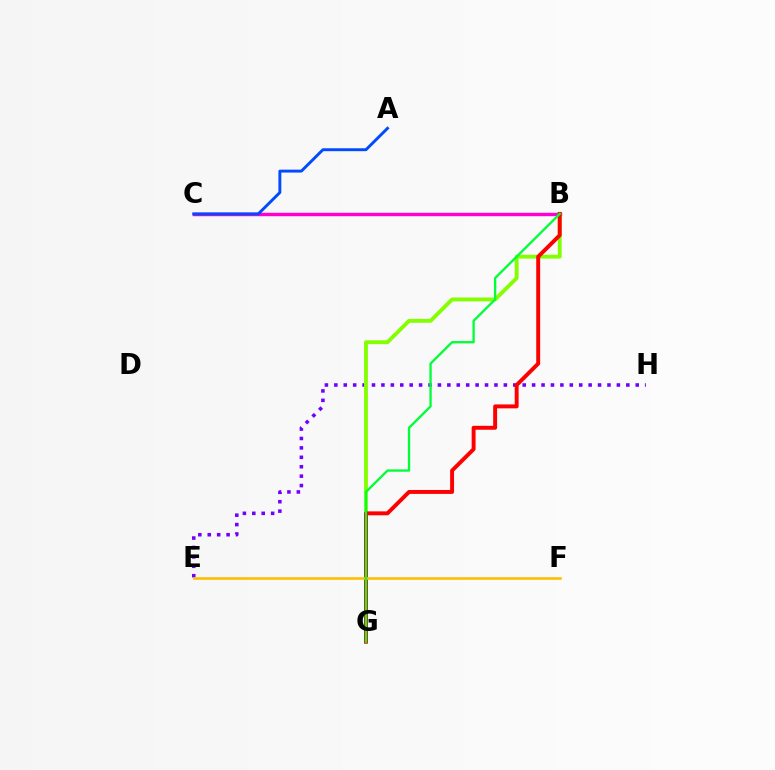{('E', 'H'): [{'color': '#7200ff', 'line_style': 'dotted', 'thickness': 2.56}], ('B', 'C'): [{'color': '#00fff6', 'line_style': 'solid', 'thickness': 2.08}, {'color': '#ff00cf', 'line_style': 'solid', 'thickness': 2.46}], ('B', 'G'): [{'color': '#84ff00', 'line_style': 'solid', 'thickness': 2.77}, {'color': '#ff0000', 'line_style': 'solid', 'thickness': 2.83}, {'color': '#00ff39', 'line_style': 'solid', 'thickness': 1.68}], ('A', 'C'): [{'color': '#004bff', 'line_style': 'solid', 'thickness': 2.1}], ('E', 'F'): [{'color': '#ffbd00', 'line_style': 'solid', 'thickness': 1.85}]}